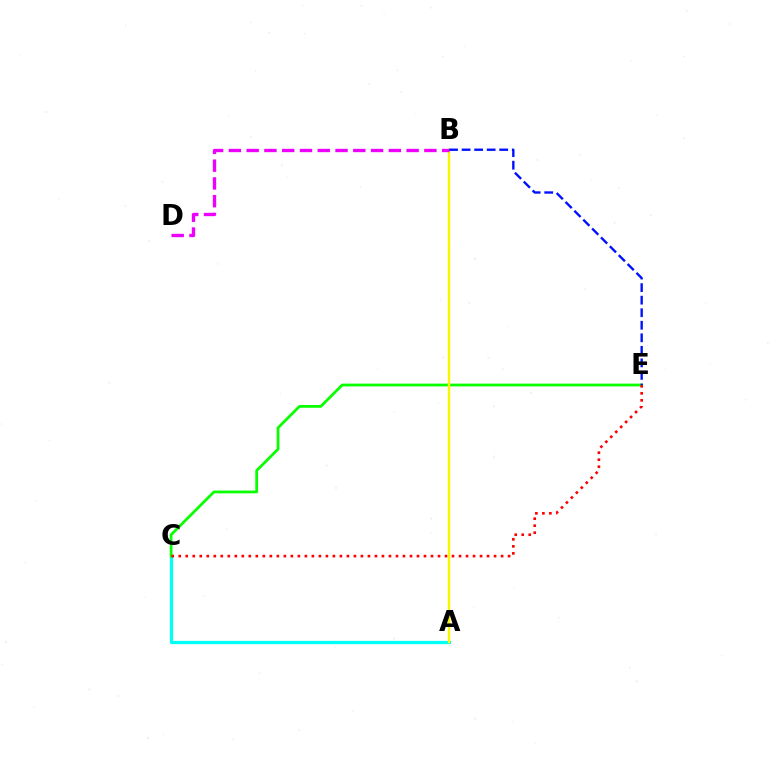{('A', 'C'): [{'color': '#00fff6', 'line_style': 'solid', 'thickness': 2.35}], ('C', 'E'): [{'color': '#08ff00', 'line_style': 'solid', 'thickness': 1.98}, {'color': '#ff0000', 'line_style': 'dotted', 'thickness': 1.9}], ('A', 'B'): [{'color': '#fcf500', 'line_style': 'solid', 'thickness': 1.76}], ('B', 'D'): [{'color': '#ee00ff', 'line_style': 'dashed', 'thickness': 2.41}], ('B', 'E'): [{'color': '#0010ff', 'line_style': 'dashed', 'thickness': 1.7}]}